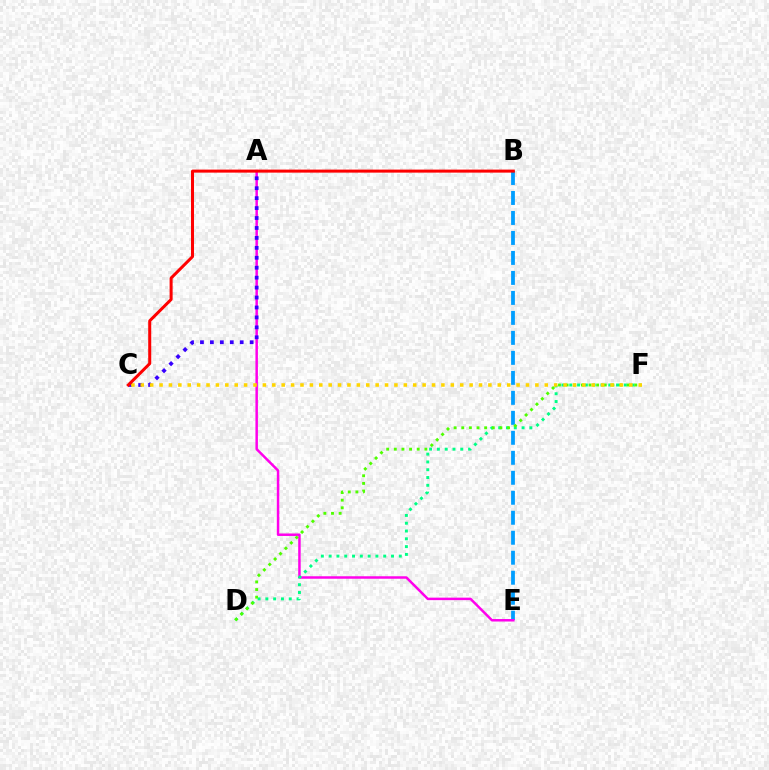{('B', 'E'): [{'color': '#009eff', 'line_style': 'dashed', 'thickness': 2.72}], ('A', 'E'): [{'color': '#ff00ed', 'line_style': 'solid', 'thickness': 1.79}], ('A', 'C'): [{'color': '#3700ff', 'line_style': 'dotted', 'thickness': 2.7}], ('D', 'F'): [{'color': '#00ff86', 'line_style': 'dotted', 'thickness': 2.12}, {'color': '#4fff00', 'line_style': 'dotted', 'thickness': 2.07}], ('C', 'F'): [{'color': '#ffd500', 'line_style': 'dotted', 'thickness': 2.55}], ('B', 'C'): [{'color': '#ff0000', 'line_style': 'solid', 'thickness': 2.17}]}